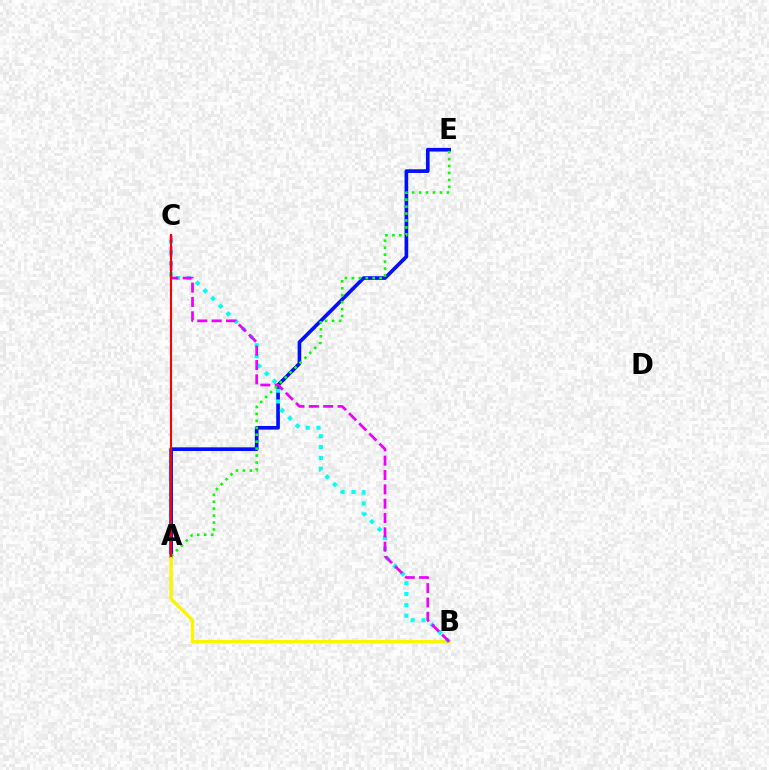{('A', 'E'): [{'color': '#0010ff', 'line_style': 'solid', 'thickness': 2.64}, {'color': '#08ff00', 'line_style': 'dotted', 'thickness': 1.89}], ('A', 'B'): [{'color': '#fcf500', 'line_style': 'solid', 'thickness': 2.42}], ('B', 'C'): [{'color': '#00fff6', 'line_style': 'dotted', 'thickness': 2.94}, {'color': '#ee00ff', 'line_style': 'dashed', 'thickness': 1.95}], ('A', 'C'): [{'color': '#ff0000', 'line_style': 'solid', 'thickness': 1.51}]}